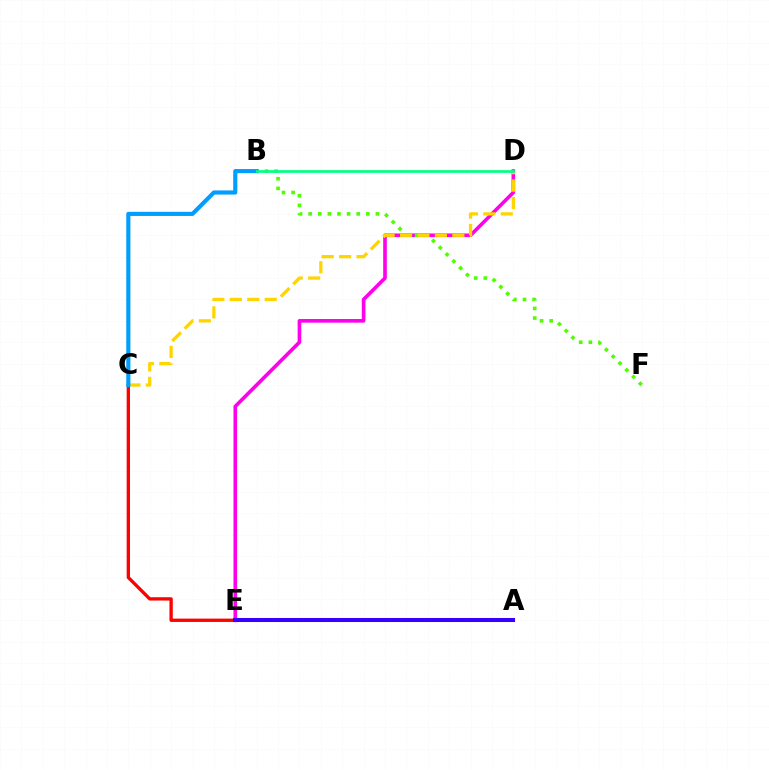{('C', 'E'): [{'color': '#ff0000', 'line_style': 'solid', 'thickness': 2.39}], ('D', 'E'): [{'color': '#ff00ed', 'line_style': 'solid', 'thickness': 2.61}], ('B', 'F'): [{'color': '#4fff00', 'line_style': 'dotted', 'thickness': 2.61}], ('C', 'D'): [{'color': '#ffd500', 'line_style': 'dashed', 'thickness': 2.37}], ('B', 'C'): [{'color': '#009eff', 'line_style': 'solid', 'thickness': 2.98}], ('B', 'D'): [{'color': '#00ff86', 'line_style': 'solid', 'thickness': 1.95}], ('A', 'E'): [{'color': '#3700ff', 'line_style': 'solid', 'thickness': 2.9}]}